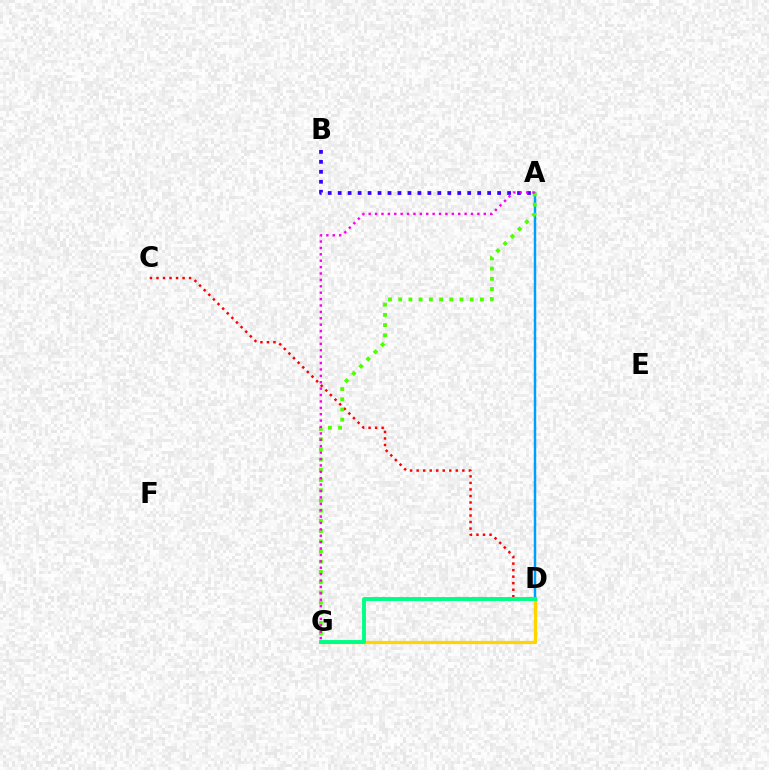{('D', 'G'): [{'color': '#ffd500', 'line_style': 'solid', 'thickness': 2.34}, {'color': '#00ff86', 'line_style': 'solid', 'thickness': 2.82}], ('C', 'D'): [{'color': '#ff0000', 'line_style': 'dotted', 'thickness': 1.77}], ('A', 'D'): [{'color': '#009eff', 'line_style': 'solid', 'thickness': 1.78}], ('A', 'B'): [{'color': '#3700ff', 'line_style': 'dotted', 'thickness': 2.71}], ('A', 'G'): [{'color': '#4fff00', 'line_style': 'dotted', 'thickness': 2.77}, {'color': '#ff00ed', 'line_style': 'dotted', 'thickness': 1.74}]}